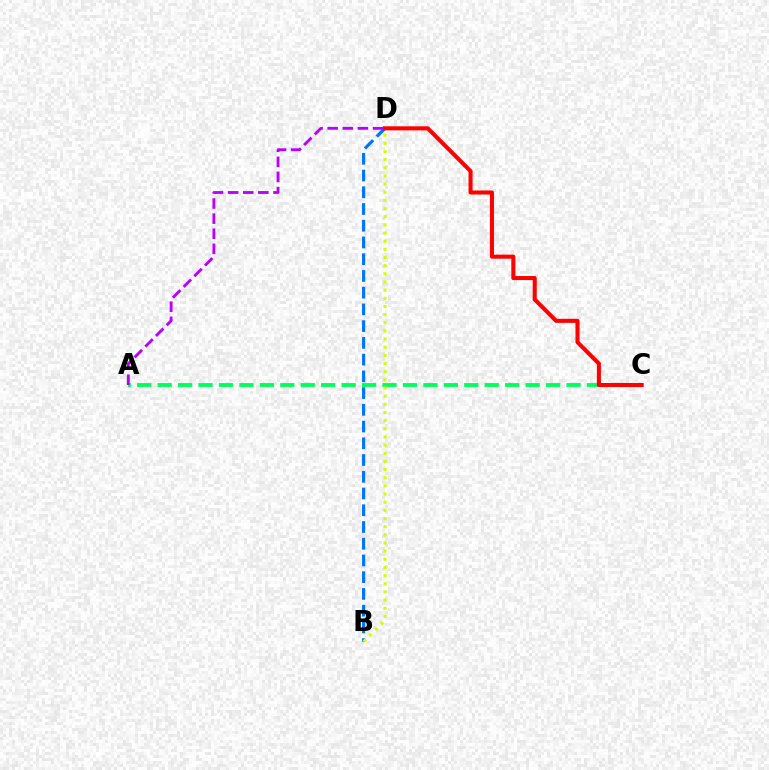{('A', 'C'): [{'color': '#00ff5c', 'line_style': 'dashed', 'thickness': 2.78}], ('B', 'D'): [{'color': '#0074ff', 'line_style': 'dashed', 'thickness': 2.27}, {'color': '#d1ff00', 'line_style': 'dotted', 'thickness': 2.22}], ('A', 'D'): [{'color': '#b900ff', 'line_style': 'dashed', 'thickness': 2.05}], ('C', 'D'): [{'color': '#ff0000', 'line_style': 'solid', 'thickness': 2.92}]}